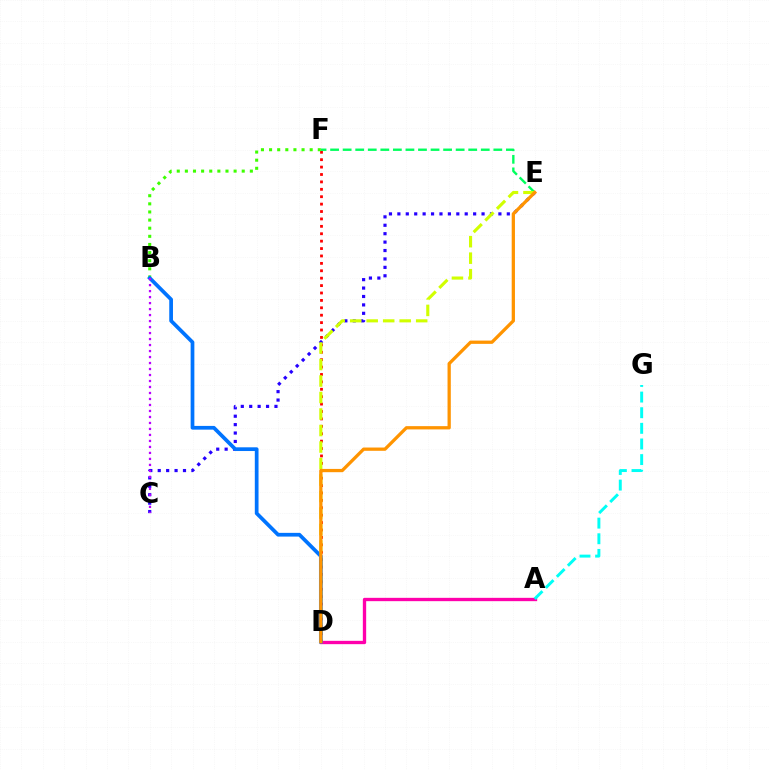{('A', 'D'): [{'color': '#ff00ac', 'line_style': 'solid', 'thickness': 2.39}], ('D', 'F'): [{'color': '#ff0000', 'line_style': 'dotted', 'thickness': 2.01}], ('E', 'F'): [{'color': '#00ff5c', 'line_style': 'dashed', 'thickness': 1.71}], ('C', 'E'): [{'color': '#2500ff', 'line_style': 'dotted', 'thickness': 2.29}], ('B', 'F'): [{'color': '#3dff00', 'line_style': 'dotted', 'thickness': 2.21}], ('D', 'E'): [{'color': '#d1ff00', 'line_style': 'dashed', 'thickness': 2.24}, {'color': '#ff9400', 'line_style': 'solid', 'thickness': 2.36}], ('B', 'D'): [{'color': '#0074ff', 'line_style': 'solid', 'thickness': 2.68}], ('B', 'C'): [{'color': '#b900ff', 'line_style': 'dotted', 'thickness': 1.63}], ('A', 'G'): [{'color': '#00fff6', 'line_style': 'dashed', 'thickness': 2.12}]}